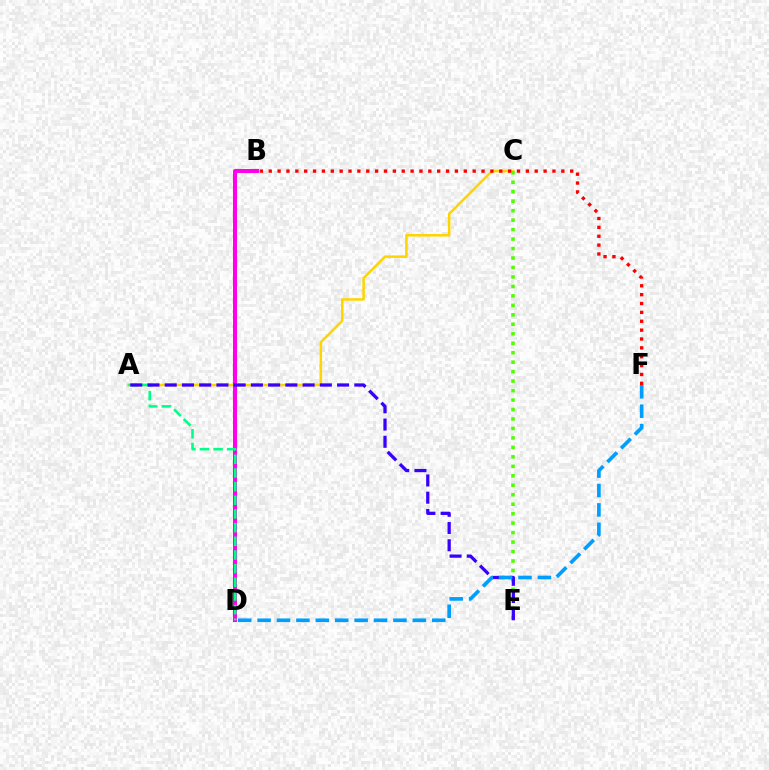{('A', 'C'): [{'color': '#ffd500', 'line_style': 'solid', 'thickness': 1.82}], ('B', 'D'): [{'color': '#ff00ed', 'line_style': 'solid', 'thickness': 2.9}], ('A', 'D'): [{'color': '#00ff86', 'line_style': 'dashed', 'thickness': 1.86}], ('C', 'E'): [{'color': '#4fff00', 'line_style': 'dotted', 'thickness': 2.57}], ('A', 'E'): [{'color': '#3700ff', 'line_style': 'dashed', 'thickness': 2.34}], ('D', 'F'): [{'color': '#009eff', 'line_style': 'dashed', 'thickness': 2.64}], ('B', 'F'): [{'color': '#ff0000', 'line_style': 'dotted', 'thickness': 2.41}]}